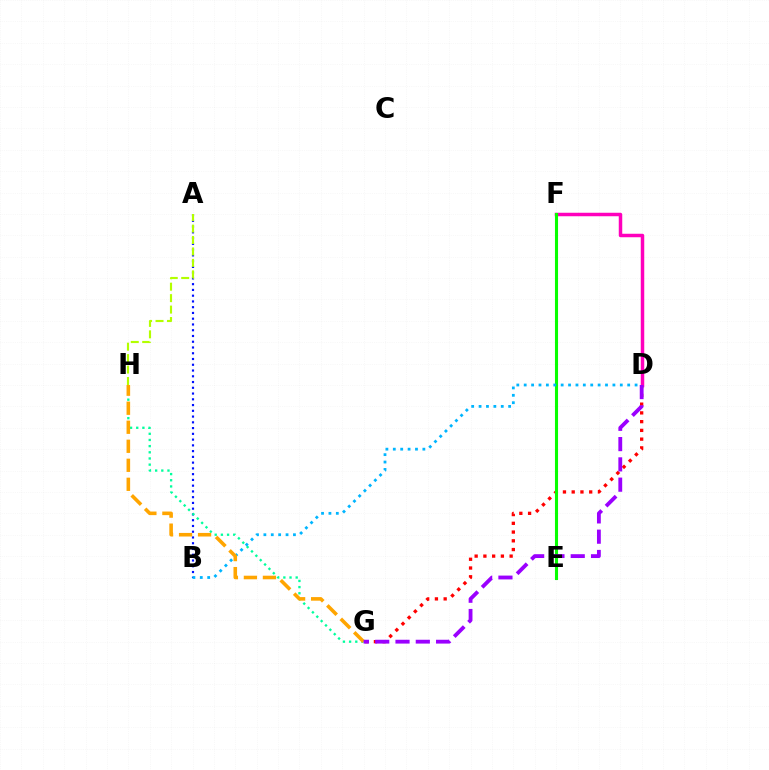{('A', 'B'): [{'color': '#0010ff', 'line_style': 'dotted', 'thickness': 1.56}], ('D', 'G'): [{'color': '#ff0000', 'line_style': 'dotted', 'thickness': 2.38}, {'color': '#9b00ff', 'line_style': 'dashed', 'thickness': 2.76}], ('D', 'F'): [{'color': '#ff00bd', 'line_style': 'solid', 'thickness': 2.51}], ('G', 'H'): [{'color': '#00ff9d', 'line_style': 'dotted', 'thickness': 1.68}, {'color': '#ffa500', 'line_style': 'dashed', 'thickness': 2.58}], ('A', 'H'): [{'color': '#b3ff00', 'line_style': 'dashed', 'thickness': 1.55}], ('E', 'F'): [{'color': '#08ff00', 'line_style': 'solid', 'thickness': 2.22}], ('B', 'D'): [{'color': '#00b5ff', 'line_style': 'dotted', 'thickness': 2.01}]}